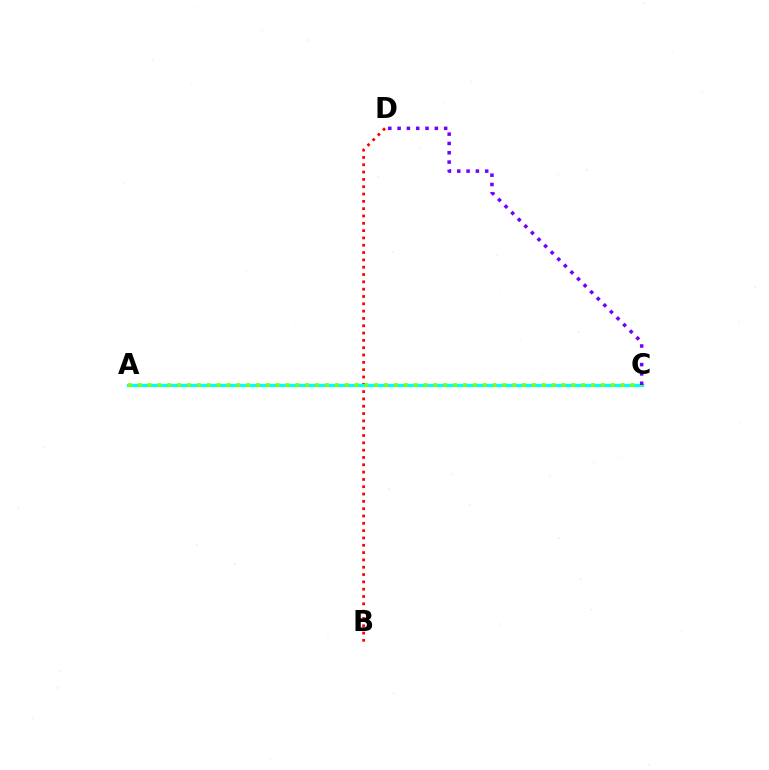{('B', 'D'): [{'color': '#ff0000', 'line_style': 'dotted', 'thickness': 1.99}], ('A', 'C'): [{'color': '#00fff6', 'line_style': 'solid', 'thickness': 2.38}, {'color': '#84ff00', 'line_style': 'dotted', 'thickness': 2.68}], ('C', 'D'): [{'color': '#7200ff', 'line_style': 'dotted', 'thickness': 2.53}]}